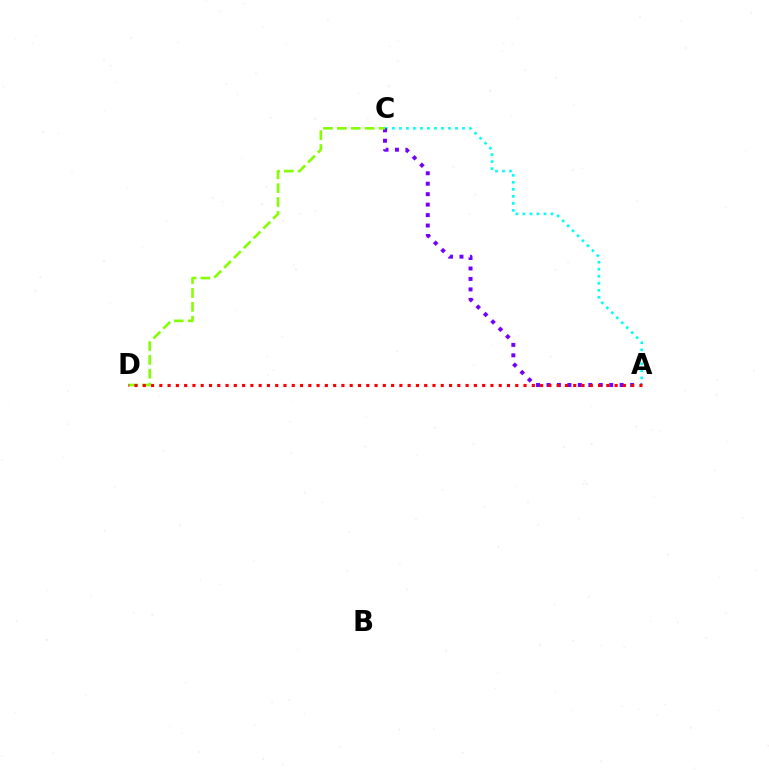{('A', 'C'): [{'color': '#00fff6', 'line_style': 'dotted', 'thickness': 1.91}, {'color': '#7200ff', 'line_style': 'dotted', 'thickness': 2.84}], ('C', 'D'): [{'color': '#84ff00', 'line_style': 'dashed', 'thickness': 1.89}], ('A', 'D'): [{'color': '#ff0000', 'line_style': 'dotted', 'thickness': 2.25}]}